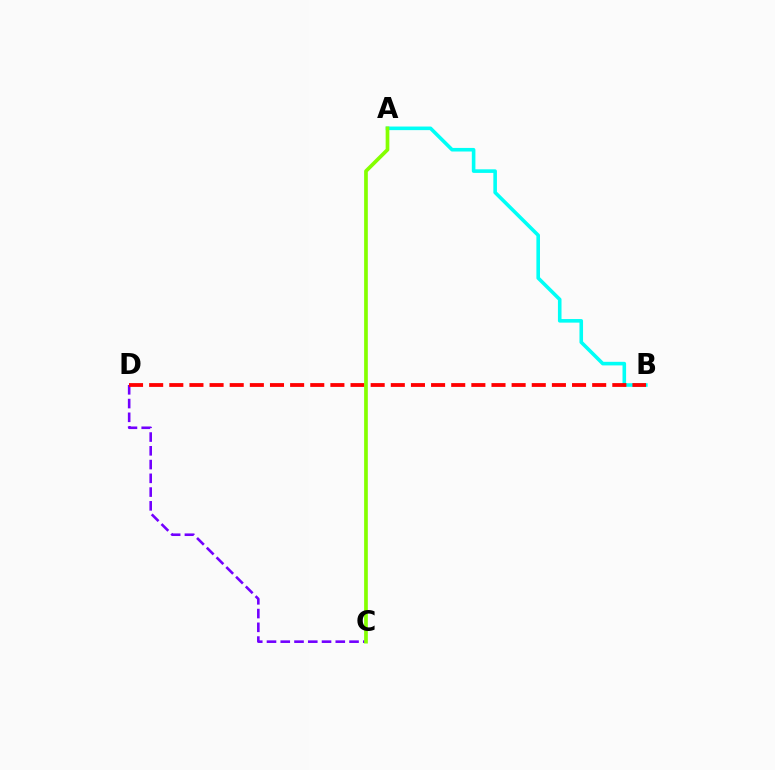{('C', 'D'): [{'color': '#7200ff', 'line_style': 'dashed', 'thickness': 1.87}], ('A', 'B'): [{'color': '#00fff6', 'line_style': 'solid', 'thickness': 2.58}], ('B', 'D'): [{'color': '#ff0000', 'line_style': 'dashed', 'thickness': 2.74}], ('A', 'C'): [{'color': '#84ff00', 'line_style': 'solid', 'thickness': 2.66}]}